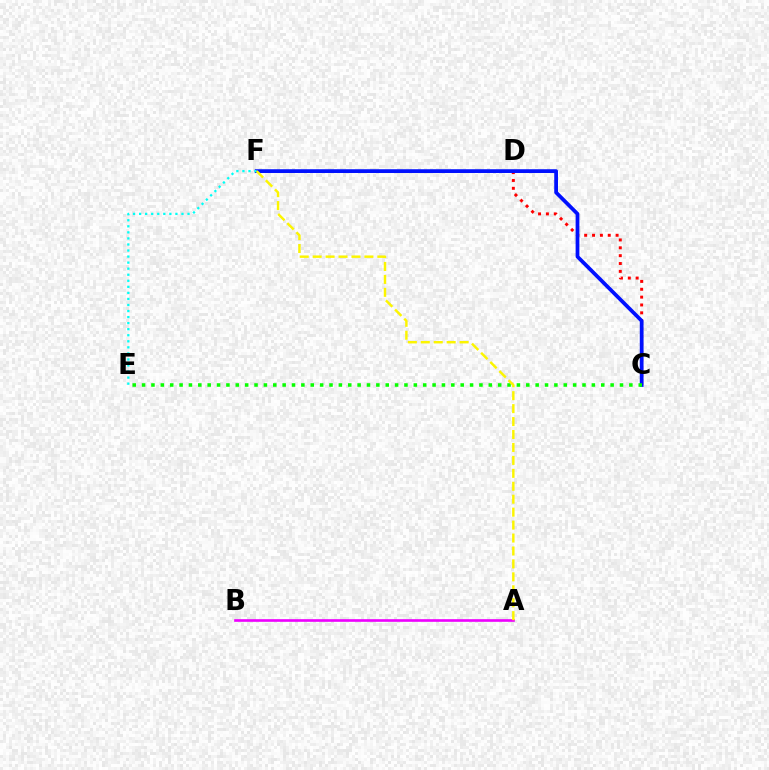{('C', 'D'): [{'color': '#ff0000', 'line_style': 'dotted', 'thickness': 2.13}], ('C', 'F'): [{'color': '#0010ff', 'line_style': 'solid', 'thickness': 2.7}], ('A', 'B'): [{'color': '#ee00ff', 'line_style': 'solid', 'thickness': 1.9}], ('E', 'F'): [{'color': '#00fff6', 'line_style': 'dotted', 'thickness': 1.64}], ('C', 'E'): [{'color': '#08ff00', 'line_style': 'dotted', 'thickness': 2.55}], ('A', 'F'): [{'color': '#fcf500', 'line_style': 'dashed', 'thickness': 1.76}]}